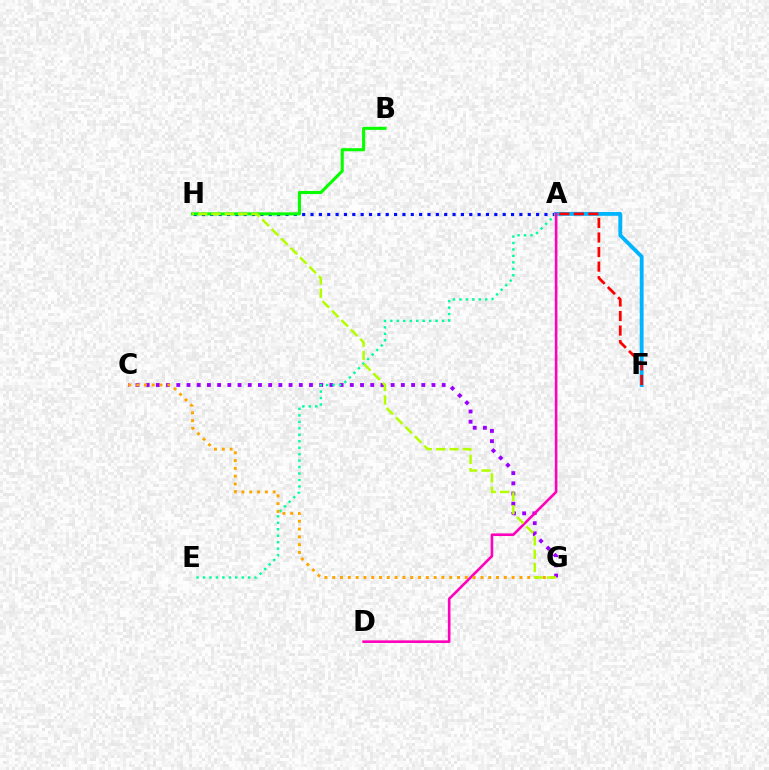{('A', 'H'): [{'color': '#0010ff', 'line_style': 'dotted', 'thickness': 2.27}], ('A', 'F'): [{'color': '#00b5ff', 'line_style': 'solid', 'thickness': 2.78}, {'color': '#ff0000', 'line_style': 'dashed', 'thickness': 1.98}], ('C', 'G'): [{'color': '#9b00ff', 'line_style': 'dotted', 'thickness': 2.77}, {'color': '#ffa500', 'line_style': 'dotted', 'thickness': 2.12}], ('A', 'E'): [{'color': '#00ff9d', 'line_style': 'dotted', 'thickness': 1.75}], ('A', 'D'): [{'color': '#ff00bd', 'line_style': 'solid', 'thickness': 1.88}], ('B', 'H'): [{'color': '#08ff00', 'line_style': 'solid', 'thickness': 2.23}], ('G', 'H'): [{'color': '#b3ff00', 'line_style': 'dashed', 'thickness': 1.81}]}